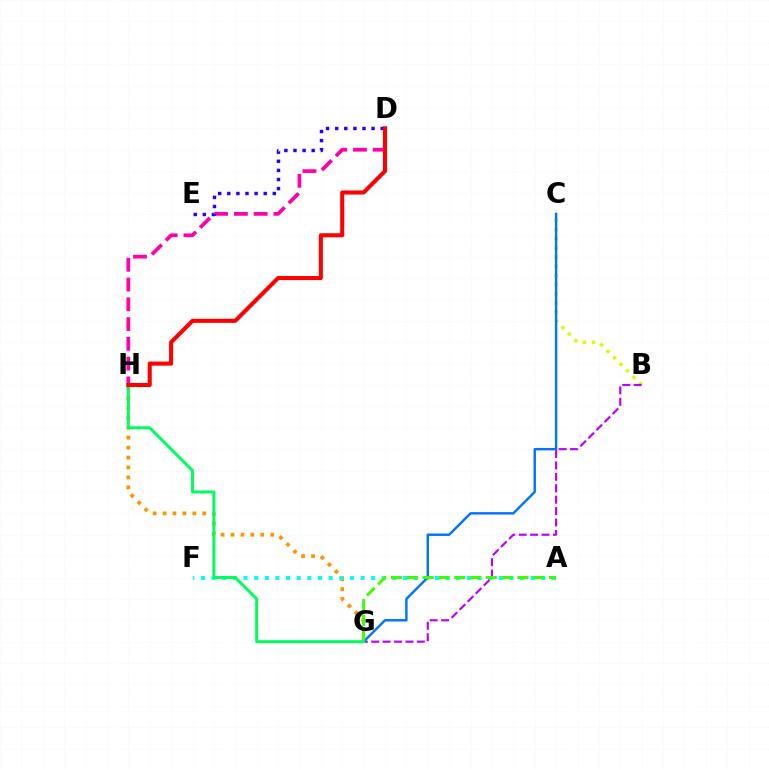{('G', 'H'): [{'color': '#ff9400', 'line_style': 'dotted', 'thickness': 2.7}, {'color': '#00ff5c', 'line_style': 'solid', 'thickness': 2.16}], ('B', 'C'): [{'color': '#d1ff00', 'line_style': 'dotted', 'thickness': 2.49}], ('D', 'H'): [{'color': '#ff00ac', 'line_style': 'dashed', 'thickness': 2.69}, {'color': '#ff0000', 'line_style': 'solid', 'thickness': 2.94}], ('A', 'F'): [{'color': '#00fff6', 'line_style': 'dotted', 'thickness': 2.89}], ('B', 'G'): [{'color': '#b900ff', 'line_style': 'dashed', 'thickness': 1.55}], ('C', 'G'): [{'color': '#0074ff', 'line_style': 'solid', 'thickness': 1.75}], ('A', 'G'): [{'color': '#3dff00', 'line_style': 'dashed', 'thickness': 2.15}], ('D', 'E'): [{'color': '#2500ff', 'line_style': 'dotted', 'thickness': 2.47}]}